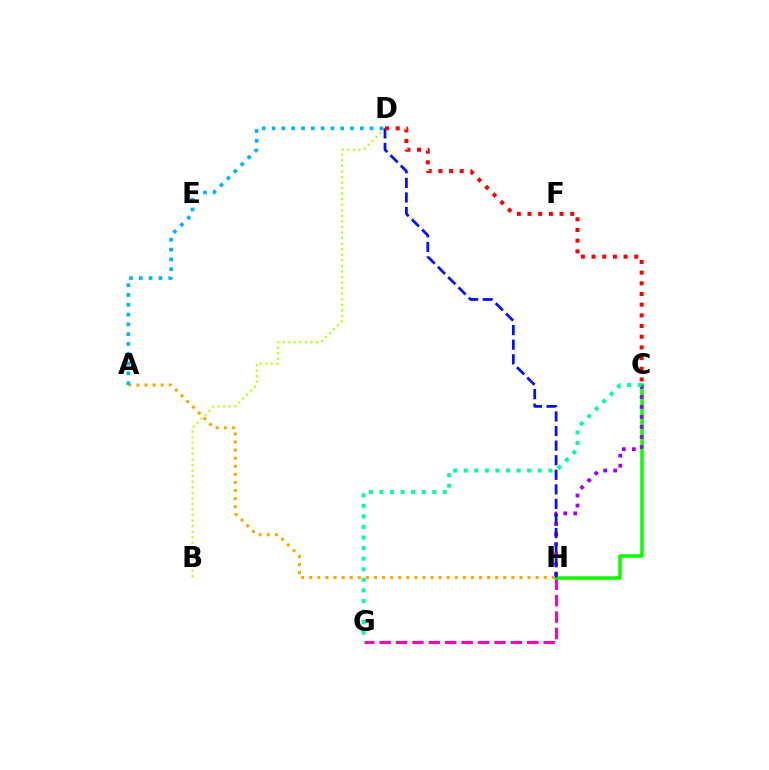{('G', 'H'): [{'color': '#ff00bd', 'line_style': 'dashed', 'thickness': 2.23}], ('B', 'D'): [{'color': '#b3ff00', 'line_style': 'dotted', 'thickness': 1.51}], ('C', 'H'): [{'color': '#08ff00', 'line_style': 'solid', 'thickness': 2.52}, {'color': '#9b00ff', 'line_style': 'dotted', 'thickness': 2.72}], ('D', 'H'): [{'color': '#0010ff', 'line_style': 'dashed', 'thickness': 1.98}], ('A', 'H'): [{'color': '#ffa500', 'line_style': 'dotted', 'thickness': 2.2}], ('A', 'D'): [{'color': '#00b5ff', 'line_style': 'dotted', 'thickness': 2.66}], ('C', 'G'): [{'color': '#00ff9d', 'line_style': 'dotted', 'thickness': 2.87}], ('C', 'D'): [{'color': '#ff0000', 'line_style': 'dotted', 'thickness': 2.9}]}